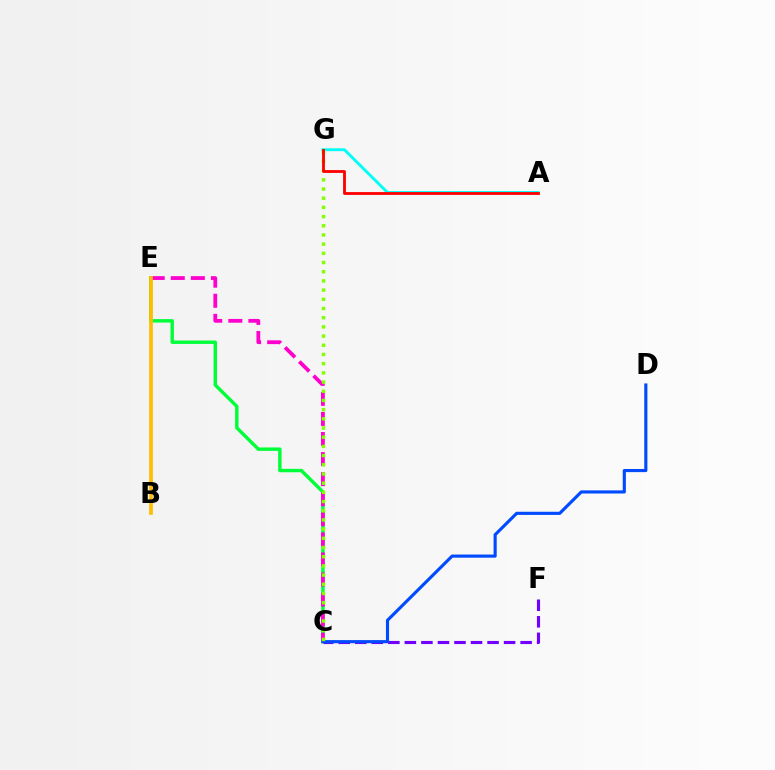{('C', 'E'): [{'color': '#00ff39', 'line_style': 'solid', 'thickness': 2.46}, {'color': '#ff00cf', 'line_style': 'dashed', 'thickness': 2.73}], ('A', 'G'): [{'color': '#00fff6', 'line_style': 'solid', 'thickness': 2.08}, {'color': '#ff0000', 'line_style': 'solid', 'thickness': 2.02}], ('C', 'F'): [{'color': '#7200ff', 'line_style': 'dashed', 'thickness': 2.25}], ('C', 'D'): [{'color': '#004bff', 'line_style': 'solid', 'thickness': 2.26}], ('B', 'E'): [{'color': '#ffbd00', 'line_style': 'solid', 'thickness': 2.66}], ('C', 'G'): [{'color': '#84ff00', 'line_style': 'dotted', 'thickness': 2.5}]}